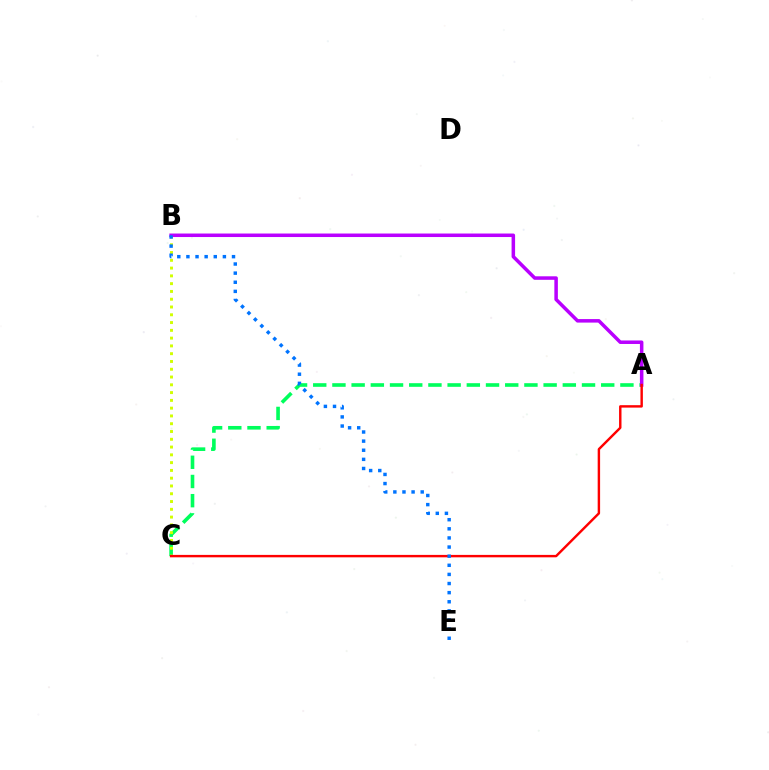{('A', 'C'): [{'color': '#00ff5c', 'line_style': 'dashed', 'thickness': 2.61}, {'color': '#ff0000', 'line_style': 'solid', 'thickness': 1.75}], ('B', 'C'): [{'color': '#d1ff00', 'line_style': 'dotted', 'thickness': 2.11}], ('A', 'B'): [{'color': '#b900ff', 'line_style': 'solid', 'thickness': 2.53}], ('B', 'E'): [{'color': '#0074ff', 'line_style': 'dotted', 'thickness': 2.48}]}